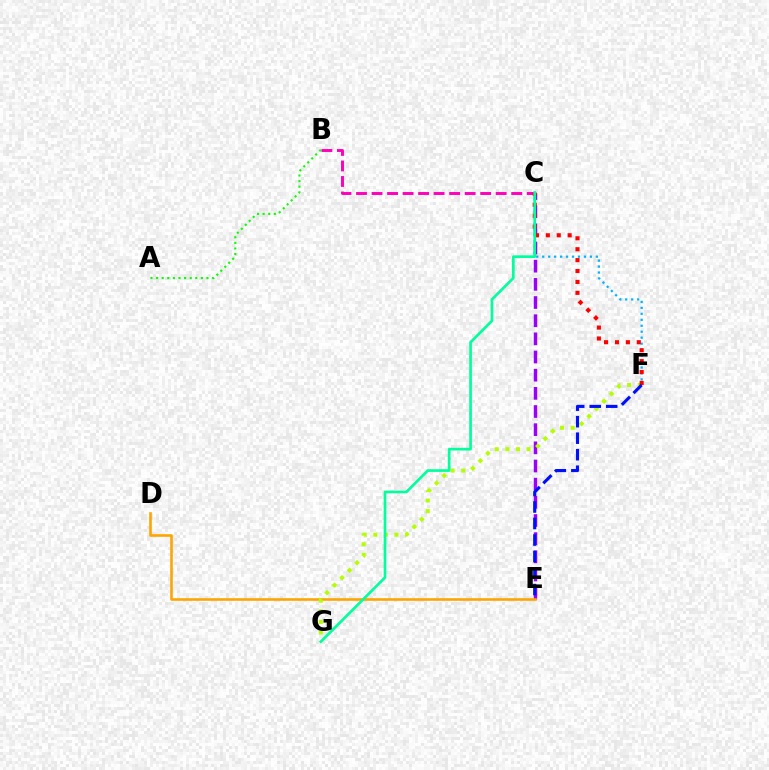{('C', 'E'): [{'color': '#9b00ff', 'line_style': 'dashed', 'thickness': 2.47}], ('D', 'E'): [{'color': '#ffa500', 'line_style': 'solid', 'thickness': 1.87}], ('C', 'F'): [{'color': '#00b5ff', 'line_style': 'dotted', 'thickness': 1.62}, {'color': '#ff0000', 'line_style': 'dotted', 'thickness': 2.96}], ('A', 'B'): [{'color': '#08ff00', 'line_style': 'dotted', 'thickness': 1.52}], ('F', 'G'): [{'color': '#b3ff00', 'line_style': 'dotted', 'thickness': 2.88}], ('B', 'C'): [{'color': '#ff00bd', 'line_style': 'dashed', 'thickness': 2.11}], ('C', 'G'): [{'color': '#00ff9d', 'line_style': 'solid', 'thickness': 1.92}], ('E', 'F'): [{'color': '#0010ff', 'line_style': 'dashed', 'thickness': 2.24}]}